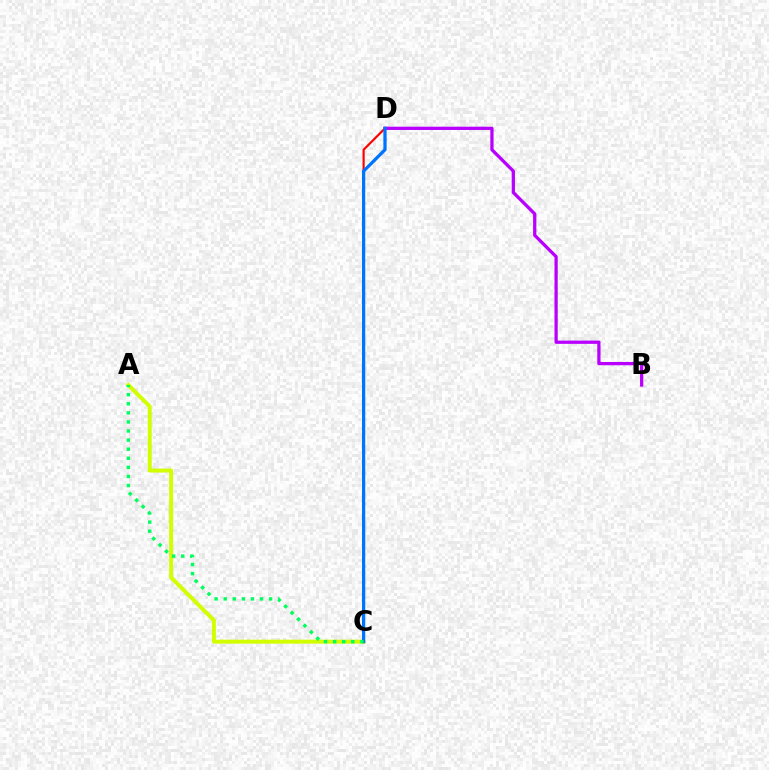{('C', 'D'): [{'color': '#ff0000', 'line_style': 'solid', 'thickness': 1.55}, {'color': '#0074ff', 'line_style': 'solid', 'thickness': 2.35}], ('A', 'C'): [{'color': '#d1ff00', 'line_style': 'solid', 'thickness': 2.87}, {'color': '#00ff5c', 'line_style': 'dotted', 'thickness': 2.47}], ('B', 'D'): [{'color': '#b900ff', 'line_style': 'solid', 'thickness': 2.35}]}